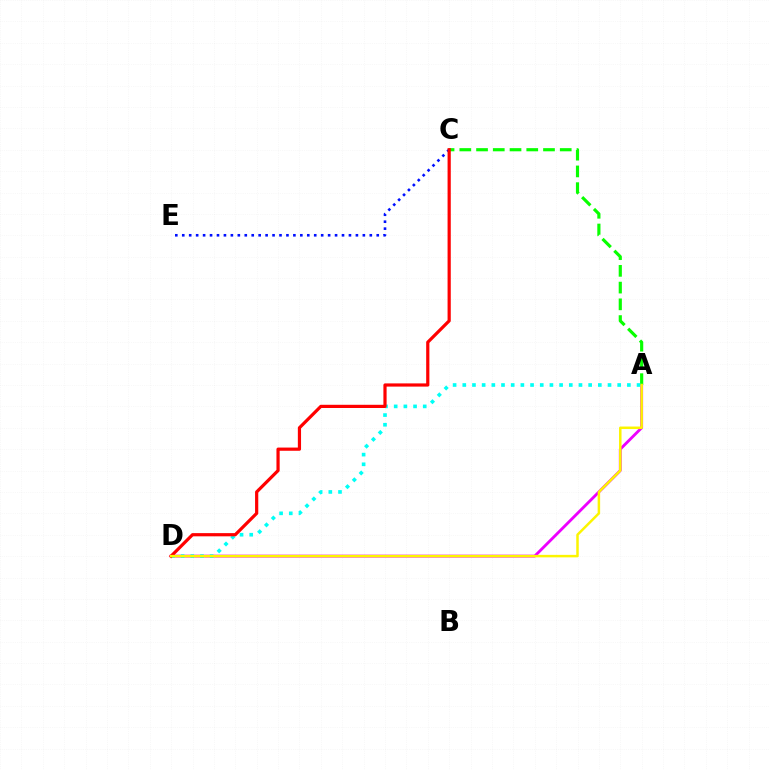{('A', 'D'): [{'color': '#ee00ff', 'line_style': 'solid', 'thickness': 2.05}, {'color': '#00fff6', 'line_style': 'dotted', 'thickness': 2.63}, {'color': '#fcf500', 'line_style': 'solid', 'thickness': 1.79}], ('A', 'C'): [{'color': '#08ff00', 'line_style': 'dashed', 'thickness': 2.27}], ('C', 'E'): [{'color': '#0010ff', 'line_style': 'dotted', 'thickness': 1.89}], ('C', 'D'): [{'color': '#ff0000', 'line_style': 'solid', 'thickness': 2.31}]}